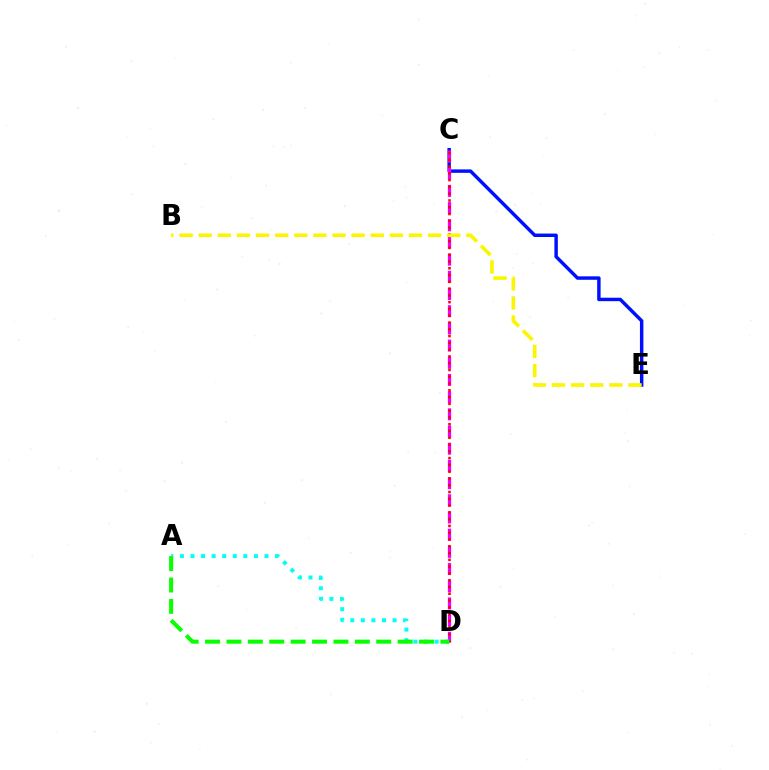{('C', 'E'): [{'color': '#0010ff', 'line_style': 'solid', 'thickness': 2.48}], ('C', 'D'): [{'color': '#ee00ff', 'line_style': 'dashed', 'thickness': 2.34}, {'color': '#ff0000', 'line_style': 'dotted', 'thickness': 1.84}], ('B', 'E'): [{'color': '#fcf500', 'line_style': 'dashed', 'thickness': 2.6}], ('A', 'D'): [{'color': '#00fff6', 'line_style': 'dotted', 'thickness': 2.87}, {'color': '#08ff00', 'line_style': 'dashed', 'thickness': 2.91}]}